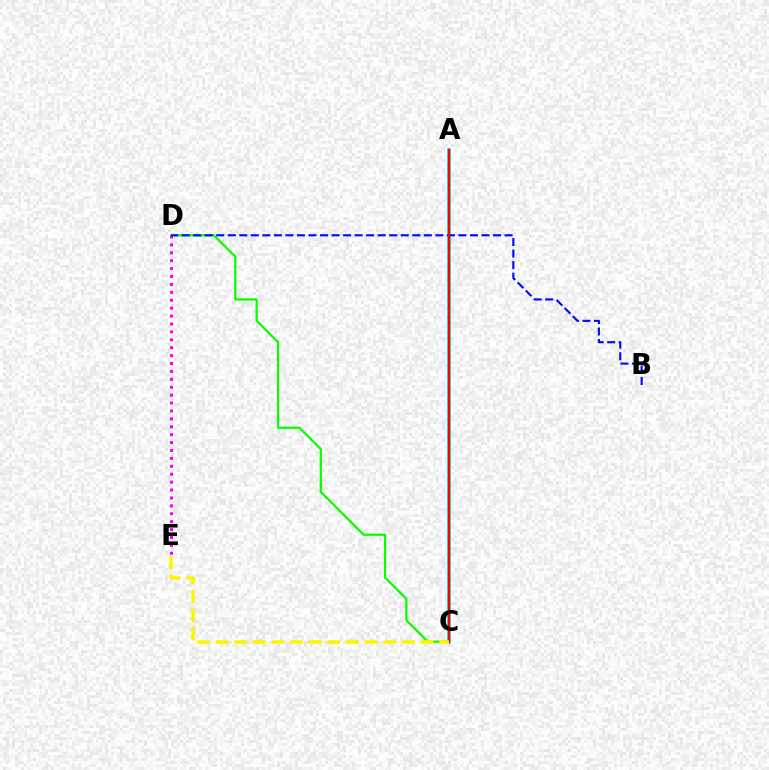{('A', 'C'): [{'color': '#00fff6', 'line_style': 'solid', 'thickness': 2.71}, {'color': '#ff0000', 'line_style': 'solid', 'thickness': 1.75}], ('C', 'D'): [{'color': '#08ff00', 'line_style': 'solid', 'thickness': 1.6}], ('D', 'E'): [{'color': '#ee00ff', 'line_style': 'dotted', 'thickness': 2.15}], ('B', 'D'): [{'color': '#0010ff', 'line_style': 'dashed', 'thickness': 1.57}], ('C', 'E'): [{'color': '#fcf500', 'line_style': 'dashed', 'thickness': 2.53}]}